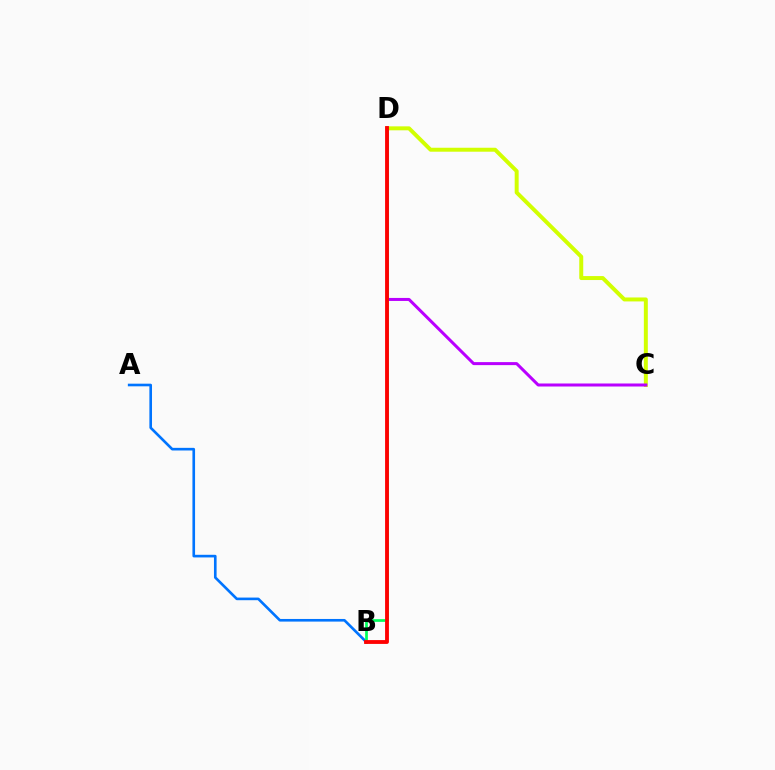{('C', 'D'): [{'color': '#d1ff00', 'line_style': 'solid', 'thickness': 2.85}, {'color': '#b900ff', 'line_style': 'solid', 'thickness': 2.17}], ('A', 'B'): [{'color': '#0074ff', 'line_style': 'solid', 'thickness': 1.9}], ('B', 'D'): [{'color': '#00ff5c', 'line_style': 'solid', 'thickness': 1.95}, {'color': '#ff0000', 'line_style': 'solid', 'thickness': 2.76}]}